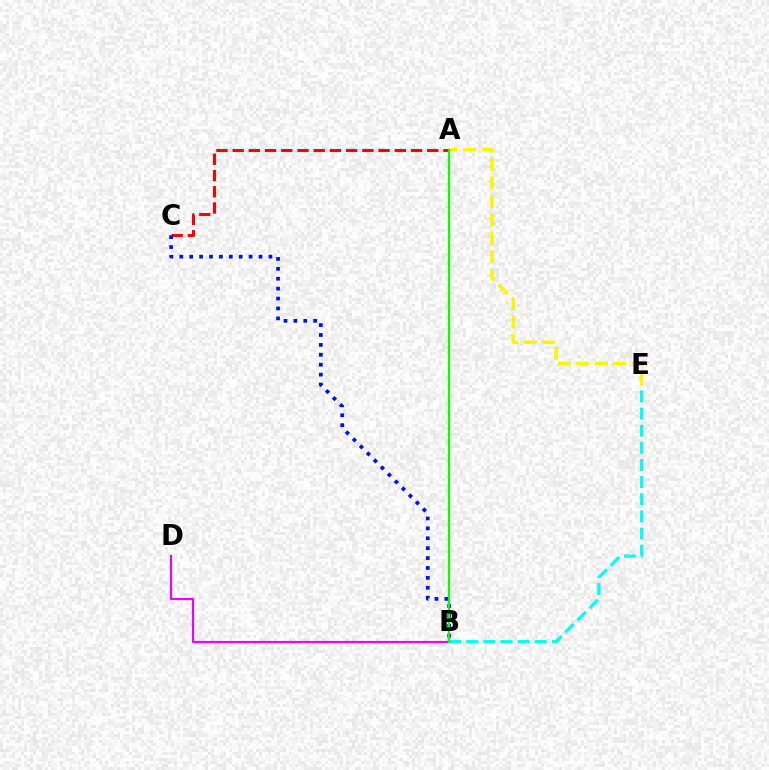{('A', 'C'): [{'color': '#ff0000', 'line_style': 'dashed', 'thickness': 2.2}], ('B', 'D'): [{'color': '#ee00ff', 'line_style': 'solid', 'thickness': 1.57}], ('B', 'E'): [{'color': '#00fff6', 'line_style': 'dashed', 'thickness': 2.33}], ('A', 'E'): [{'color': '#fcf500', 'line_style': 'dashed', 'thickness': 2.51}], ('B', 'C'): [{'color': '#0010ff', 'line_style': 'dotted', 'thickness': 2.69}], ('A', 'B'): [{'color': '#08ff00', 'line_style': 'solid', 'thickness': 1.59}]}